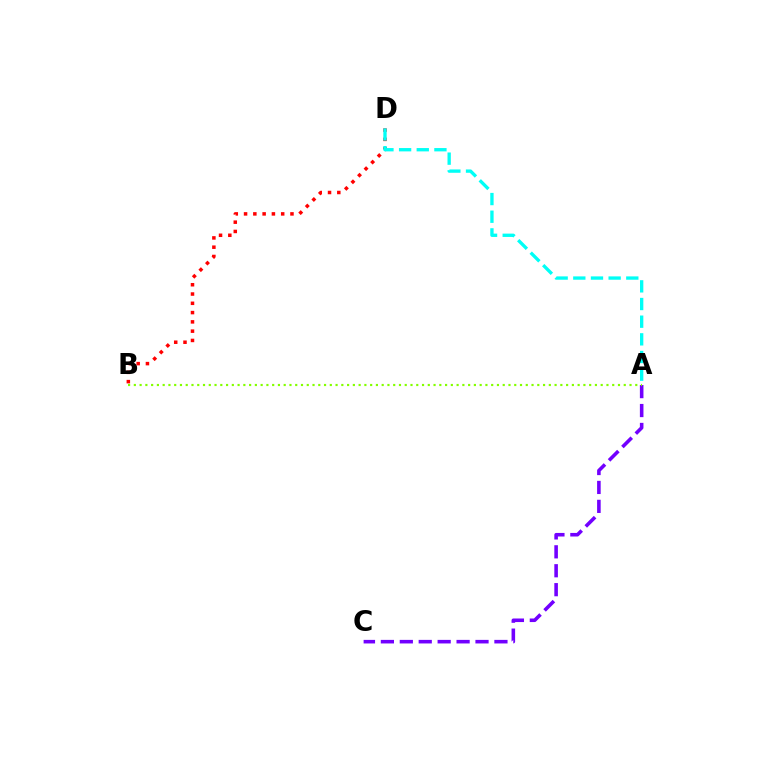{('B', 'D'): [{'color': '#ff0000', 'line_style': 'dotted', 'thickness': 2.52}], ('A', 'C'): [{'color': '#7200ff', 'line_style': 'dashed', 'thickness': 2.57}], ('A', 'D'): [{'color': '#00fff6', 'line_style': 'dashed', 'thickness': 2.4}], ('A', 'B'): [{'color': '#84ff00', 'line_style': 'dotted', 'thickness': 1.57}]}